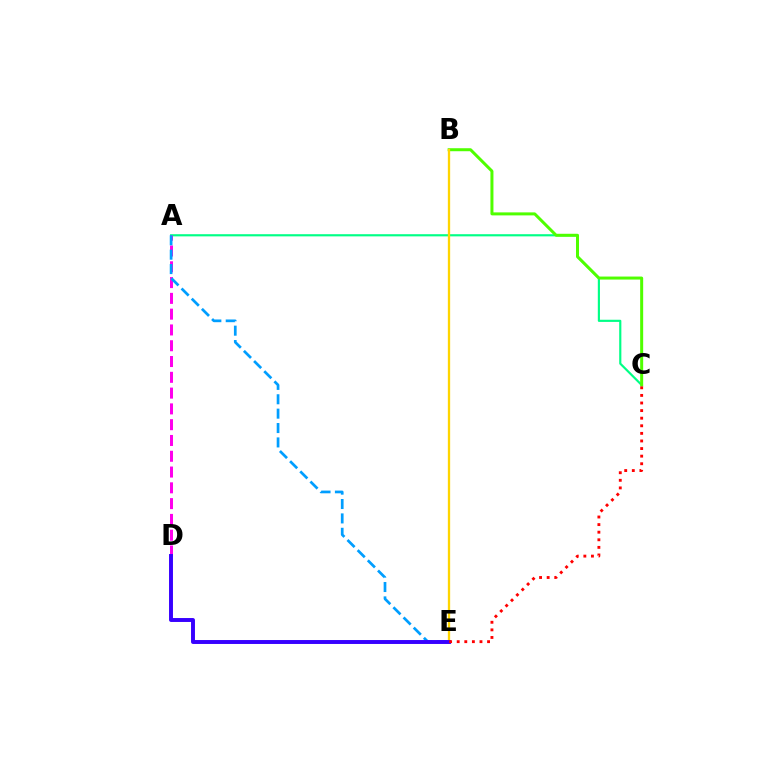{('A', 'C'): [{'color': '#00ff86', 'line_style': 'solid', 'thickness': 1.56}], ('B', 'C'): [{'color': '#4fff00', 'line_style': 'solid', 'thickness': 2.16}], ('B', 'E'): [{'color': '#ffd500', 'line_style': 'solid', 'thickness': 1.67}], ('A', 'D'): [{'color': '#ff00ed', 'line_style': 'dashed', 'thickness': 2.14}], ('A', 'E'): [{'color': '#009eff', 'line_style': 'dashed', 'thickness': 1.95}], ('D', 'E'): [{'color': '#3700ff', 'line_style': 'solid', 'thickness': 2.83}], ('C', 'E'): [{'color': '#ff0000', 'line_style': 'dotted', 'thickness': 2.06}]}